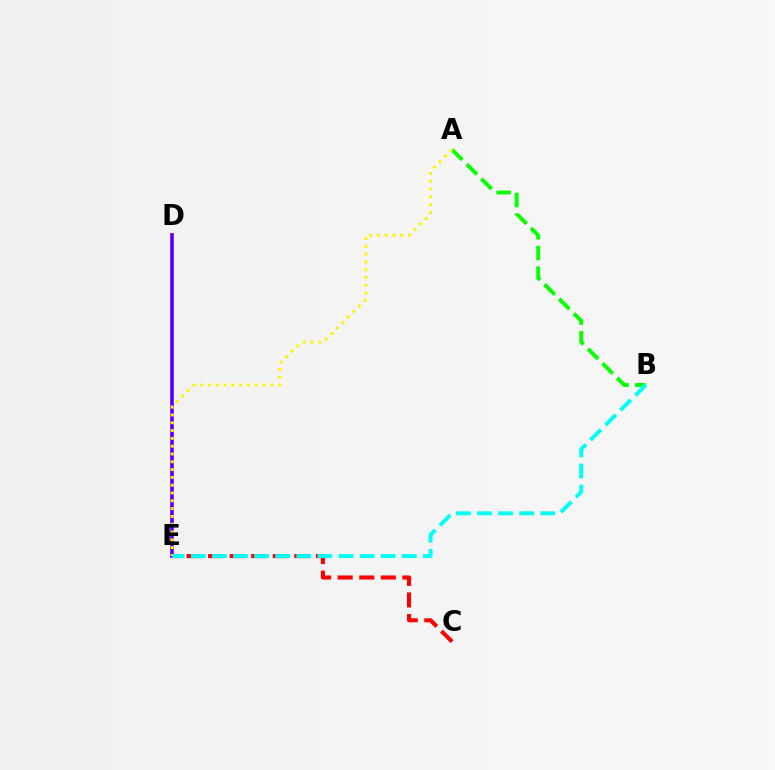{('D', 'E'): [{'color': '#ee00ff', 'line_style': 'solid', 'thickness': 2.81}, {'color': '#0010ff', 'line_style': 'solid', 'thickness': 1.69}], ('C', 'E'): [{'color': '#ff0000', 'line_style': 'dashed', 'thickness': 2.93}], ('A', 'B'): [{'color': '#08ff00', 'line_style': 'dashed', 'thickness': 2.8}], ('A', 'E'): [{'color': '#fcf500', 'line_style': 'dotted', 'thickness': 2.12}], ('B', 'E'): [{'color': '#00fff6', 'line_style': 'dashed', 'thickness': 2.87}]}